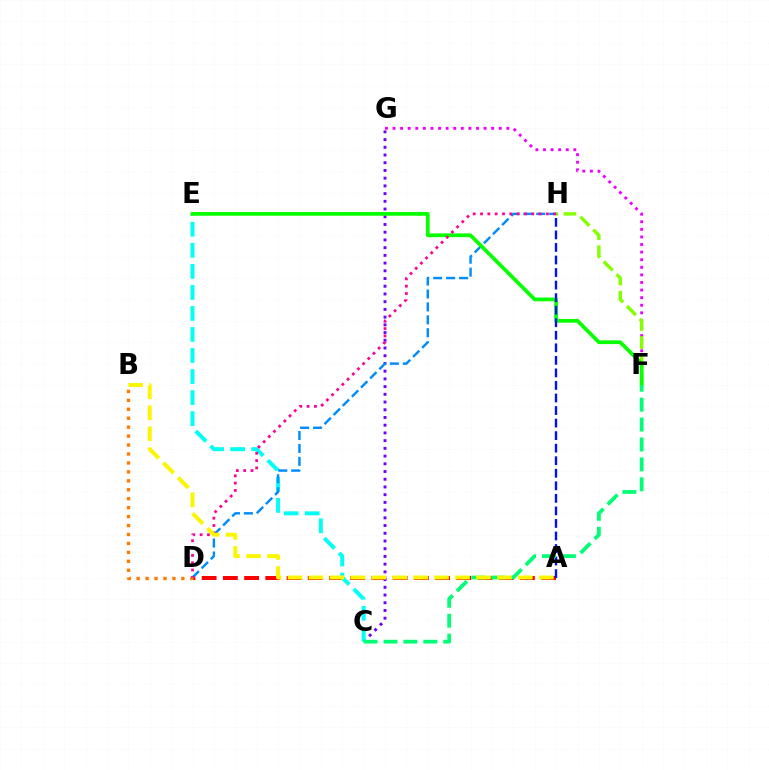{('A', 'D'): [{'color': '#ff0000', 'line_style': 'dashed', 'thickness': 2.88}], ('C', 'G'): [{'color': '#7200ff', 'line_style': 'dotted', 'thickness': 2.1}], ('F', 'G'): [{'color': '#ee00ff', 'line_style': 'dotted', 'thickness': 2.06}], ('F', 'H'): [{'color': '#84ff00', 'line_style': 'dashed', 'thickness': 2.46}], ('C', 'E'): [{'color': '#00fff6', 'line_style': 'dashed', 'thickness': 2.86}], ('D', 'H'): [{'color': '#008cff', 'line_style': 'dashed', 'thickness': 1.76}, {'color': '#ff0094', 'line_style': 'dotted', 'thickness': 1.99}], ('E', 'F'): [{'color': '#08ff00', 'line_style': 'solid', 'thickness': 2.69}], ('A', 'H'): [{'color': '#0010ff', 'line_style': 'dashed', 'thickness': 1.7}], ('C', 'F'): [{'color': '#00ff74', 'line_style': 'dashed', 'thickness': 2.71}], ('B', 'D'): [{'color': '#ff7c00', 'line_style': 'dotted', 'thickness': 2.43}], ('A', 'B'): [{'color': '#fcf500', 'line_style': 'dashed', 'thickness': 2.85}]}